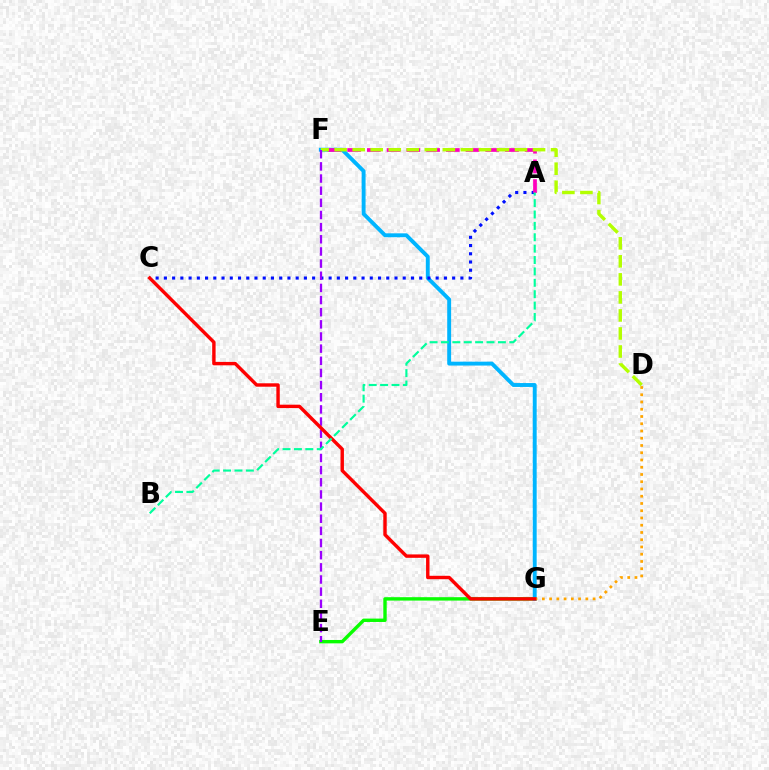{('E', 'G'): [{'color': '#08ff00', 'line_style': 'solid', 'thickness': 2.44}], ('F', 'G'): [{'color': '#00b5ff', 'line_style': 'solid', 'thickness': 2.81}], ('A', 'C'): [{'color': '#0010ff', 'line_style': 'dotted', 'thickness': 2.24}], ('A', 'F'): [{'color': '#ff00bd', 'line_style': 'dashed', 'thickness': 2.68}], ('D', 'G'): [{'color': '#ffa500', 'line_style': 'dotted', 'thickness': 1.97}], ('D', 'F'): [{'color': '#b3ff00', 'line_style': 'dashed', 'thickness': 2.45}], ('E', 'F'): [{'color': '#9b00ff', 'line_style': 'dashed', 'thickness': 1.65}], ('C', 'G'): [{'color': '#ff0000', 'line_style': 'solid', 'thickness': 2.46}], ('A', 'B'): [{'color': '#00ff9d', 'line_style': 'dashed', 'thickness': 1.55}]}